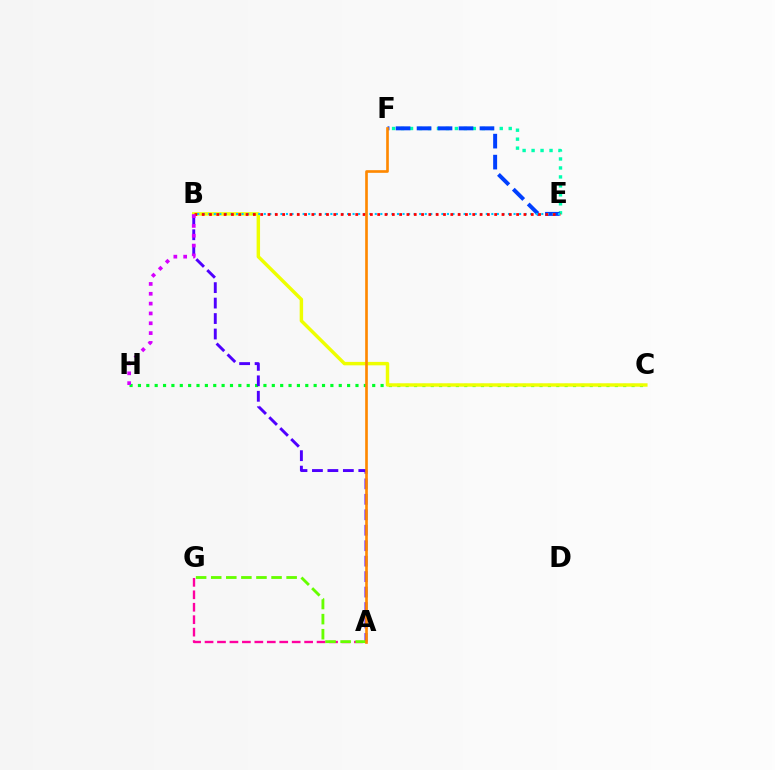{('E', 'F'): [{'color': '#00ffaf', 'line_style': 'dotted', 'thickness': 2.44}, {'color': '#003fff', 'line_style': 'dashed', 'thickness': 2.85}], ('C', 'H'): [{'color': '#00ff27', 'line_style': 'dotted', 'thickness': 2.27}], ('A', 'B'): [{'color': '#4f00ff', 'line_style': 'dashed', 'thickness': 2.1}], ('A', 'G'): [{'color': '#ff00a0', 'line_style': 'dashed', 'thickness': 1.69}, {'color': '#66ff00', 'line_style': 'dashed', 'thickness': 2.05}], ('B', 'C'): [{'color': '#eeff00', 'line_style': 'solid', 'thickness': 2.48}], ('B', 'E'): [{'color': '#00c7ff', 'line_style': 'dotted', 'thickness': 1.51}, {'color': '#ff0000', 'line_style': 'dotted', 'thickness': 1.99}], ('A', 'F'): [{'color': '#ff8800', 'line_style': 'solid', 'thickness': 1.91}], ('B', 'H'): [{'color': '#d600ff', 'line_style': 'dotted', 'thickness': 2.67}]}